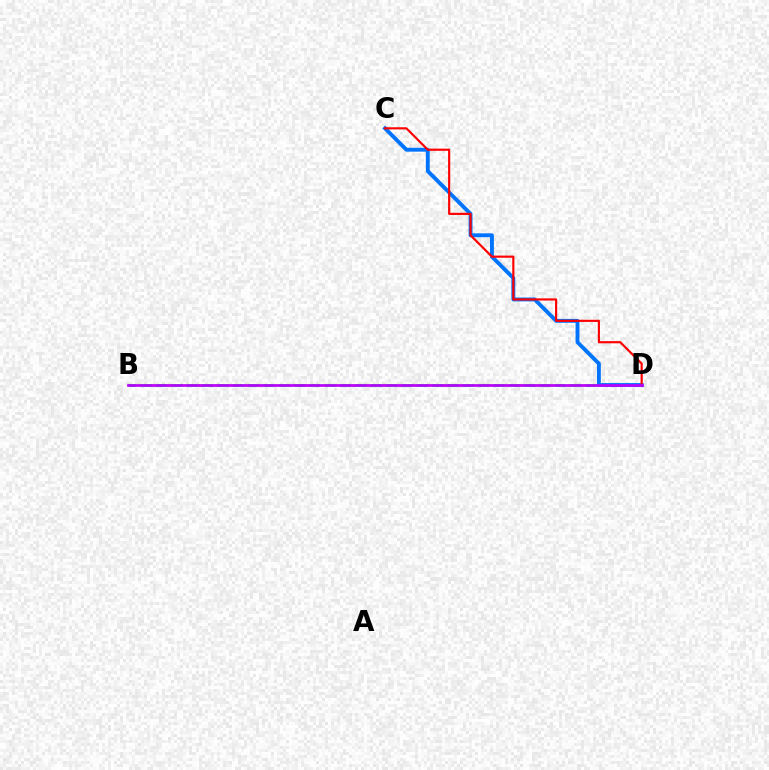{('B', 'D'): [{'color': '#d1ff00', 'line_style': 'dotted', 'thickness': 1.62}, {'color': '#00ff5c', 'line_style': 'dashed', 'thickness': 2.08}, {'color': '#b900ff', 'line_style': 'solid', 'thickness': 1.95}], ('C', 'D'): [{'color': '#0074ff', 'line_style': 'solid', 'thickness': 2.8}, {'color': '#ff0000', 'line_style': 'solid', 'thickness': 1.56}]}